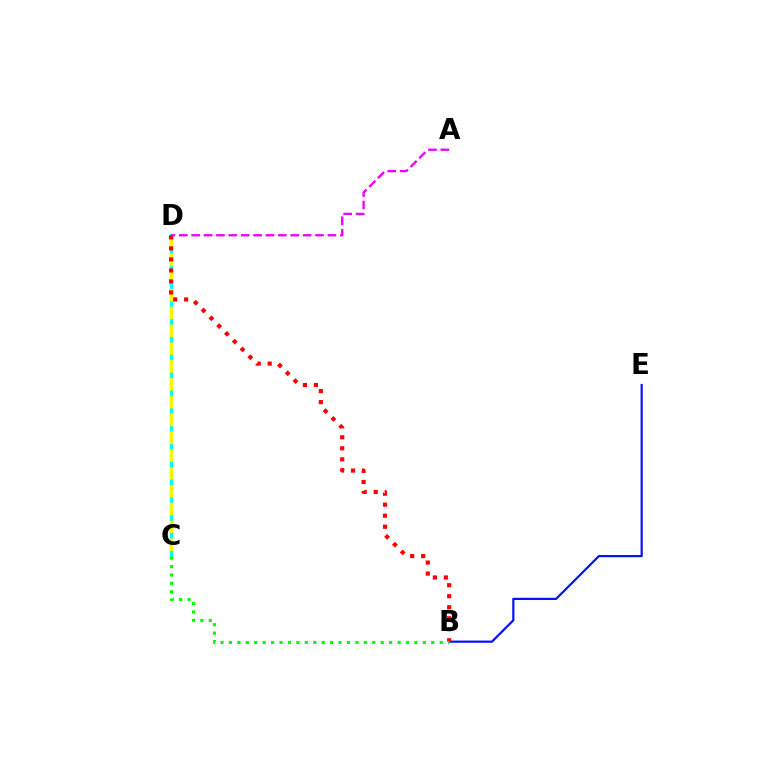{('C', 'D'): [{'color': '#00fff6', 'line_style': 'solid', 'thickness': 2.36}, {'color': '#fcf500', 'line_style': 'dashed', 'thickness': 2.42}], ('B', 'E'): [{'color': '#0010ff', 'line_style': 'solid', 'thickness': 1.57}], ('A', 'D'): [{'color': '#ee00ff', 'line_style': 'dashed', 'thickness': 1.68}], ('B', 'D'): [{'color': '#ff0000', 'line_style': 'dotted', 'thickness': 2.99}], ('B', 'C'): [{'color': '#08ff00', 'line_style': 'dotted', 'thickness': 2.29}]}